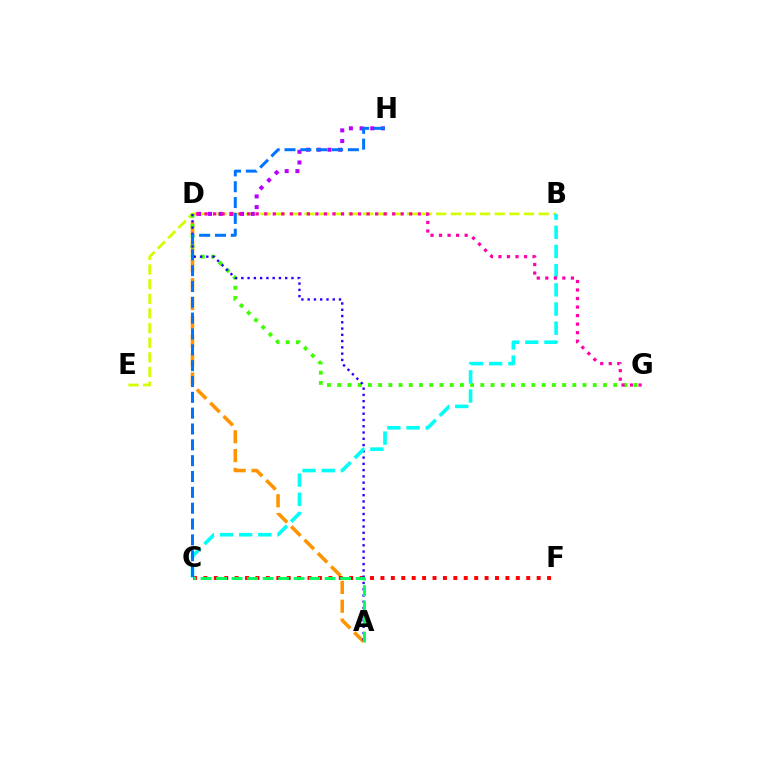{('A', 'D'): [{'color': '#ff9400', 'line_style': 'dashed', 'thickness': 2.56}, {'color': '#2500ff', 'line_style': 'dotted', 'thickness': 1.7}], ('B', 'E'): [{'color': '#d1ff00', 'line_style': 'dashed', 'thickness': 1.99}], ('D', 'G'): [{'color': '#3dff00', 'line_style': 'dotted', 'thickness': 2.78}, {'color': '#ff00ac', 'line_style': 'dotted', 'thickness': 2.32}], ('D', 'H'): [{'color': '#b900ff', 'line_style': 'dotted', 'thickness': 2.91}], ('C', 'F'): [{'color': '#ff0000', 'line_style': 'dotted', 'thickness': 2.83}], ('B', 'C'): [{'color': '#00fff6', 'line_style': 'dashed', 'thickness': 2.61}], ('A', 'C'): [{'color': '#00ff5c', 'line_style': 'dashed', 'thickness': 2.11}], ('C', 'H'): [{'color': '#0074ff', 'line_style': 'dashed', 'thickness': 2.15}]}